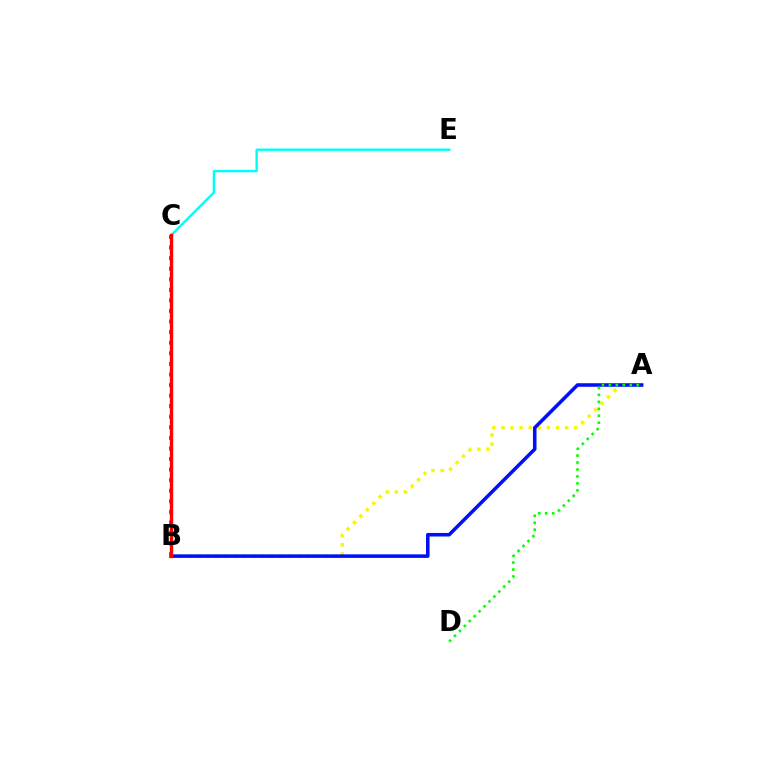{('A', 'B'): [{'color': '#fcf500', 'line_style': 'dotted', 'thickness': 2.47}, {'color': '#0010ff', 'line_style': 'solid', 'thickness': 2.56}], ('C', 'E'): [{'color': '#00fff6', 'line_style': 'solid', 'thickness': 1.73}], ('B', 'C'): [{'color': '#ee00ff', 'line_style': 'dotted', 'thickness': 2.87}, {'color': '#ff0000', 'line_style': 'solid', 'thickness': 2.42}], ('A', 'D'): [{'color': '#08ff00', 'line_style': 'dotted', 'thickness': 1.89}]}